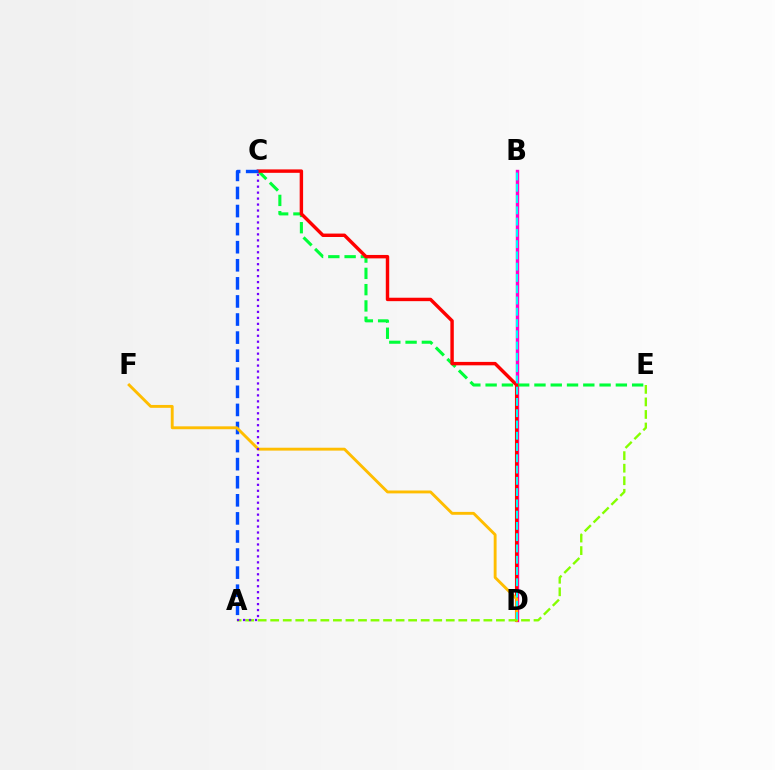{('B', 'D'): [{'color': '#ff00cf', 'line_style': 'solid', 'thickness': 2.46}, {'color': '#00fff6', 'line_style': 'dashed', 'thickness': 1.53}], ('C', 'E'): [{'color': '#00ff39', 'line_style': 'dashed', 'thickness': 2.21}], ('C', 'D'): [{'color': '#ff0000', 'line_style': 'solid', 'thickness': 2.47}], ('A', 'C'): [{'color': '#004bff', 'line_style': 'dashed', 'thickness': 2.46}, {'color': '#7200ff', 'line_style': 'dotted', 'thickness': 1.62}], ('D', 'F'): [{'color': '#ffbd00', 'line_style': 'solid', 'thickness': 2.07}], ('A', 'E'): [{'color': '#84ff00', 'line_style': 'dashed', 'thickness': 1.7}]}